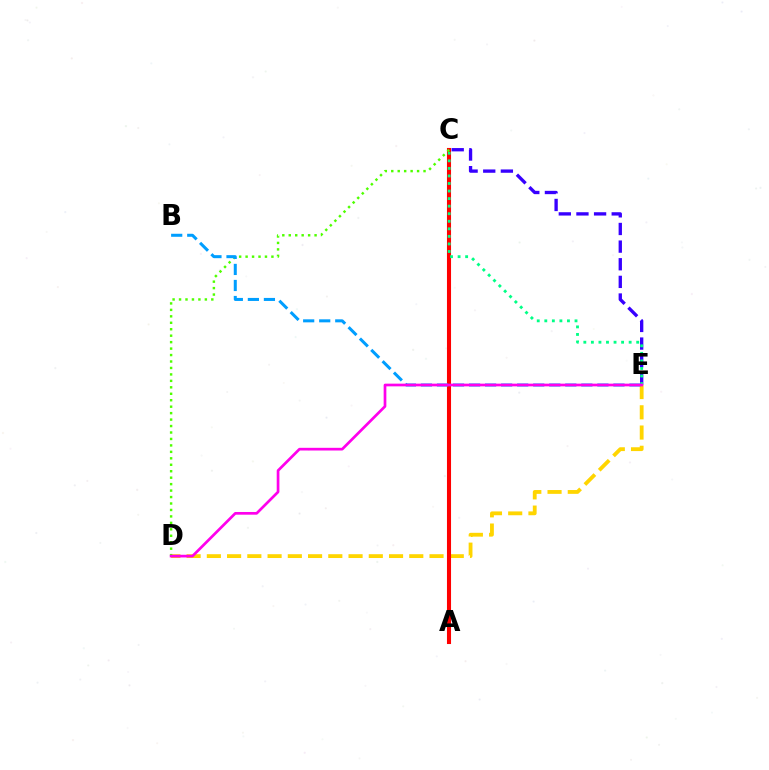{('D', 'E'): [{'color': '#ffd500', 'line_style': 'dashed', 'thickness': 2.75}, {'color': '#ff00ed', 'line_style': 'solid', 'thickness': 1.94}], ('C', 'E'): [{'color': '#3700ff', 'line_style': 'dashed', 'thickness': 2.4}, {'color': '#00ff86', 'line_style': 'dotted', 'thickness': 2.05}], ('A', 'C'): [{'color': '#ff0000', 'line_style': 'solid', 'thickness': 2.93}], ('C', 'D'): [{'color': '#4fff00', 'line_style': 'dotted', 'thickness': 1.75}], ('B', 'E'): [{'color': '#009eff', 'line_style': 'dashed', 'thickness': 2.18}]}